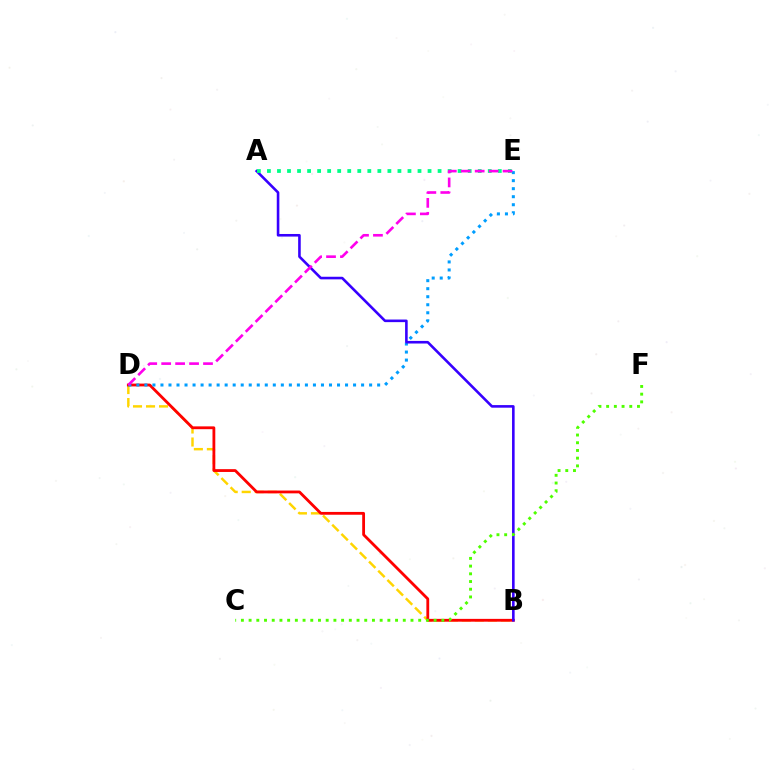{('B', 'D'): [{'color': '#ffd500', 'line_style': 'dashed', 'thickness': 1.77}, {'color': '#ff0000', 'line_style': 'solid', 'thickness': 2.02}], ('D', 'E'): [{'color': '#009eff', 'line_style': 'dotted', 'thickness': 2.18}, {'color': '#ff00ed', 'line_style': 'dashed', 'thickness': 1.89}], ('A', 'B'): [{'color': '#3700ff', 'line_style': 'solid', 'thickness': 1.87}], ('A', 'E'): [{'color': '#00ff86', 'line_style': 'dotted', 'thickness': 2.73}], ('C', 'F'): [{'color': '#4fff00', 'line_style': 'dotted', 'thickness': 2.09}]}